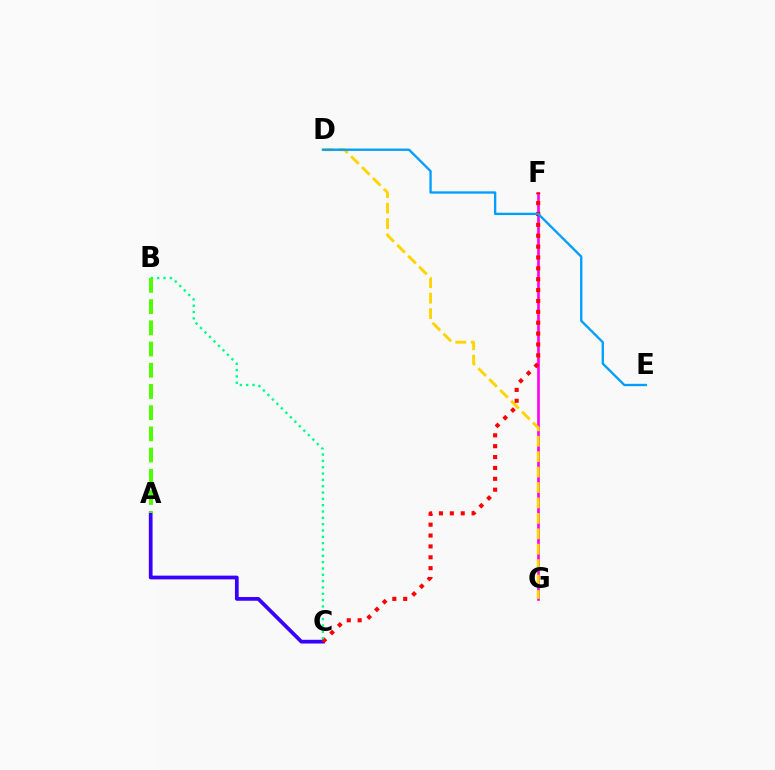{('A', 'C'): [{'color': '#3700ff', 'line_style': 'solid', 'thickness': 2.69}], ('F', 'G'): [{'color': '#ff00ed', 'line_style': 'solid', 'thickness': 1.9}], ('D', 'G'): [{'color': '#ffd500', 'line_style': 'dashed', 'thickness': 2.09}], ('C', 'F'): [{'color': '#ff0000', 'line_style': 'dotted', 'thickness': 2.95}], ('B', 'C'): [{'color': '#00ff86', 'line_style': 'dotted', 'thickness': 1.72}], ('D', 'E'): [{'color': '#009eff', 'line_style': 'solid', 'thickness': 1.68}], ('A', 'B'): [{'color': '#4fff00', 'line_style': 'dashed', 'thickness': 2.88}]}